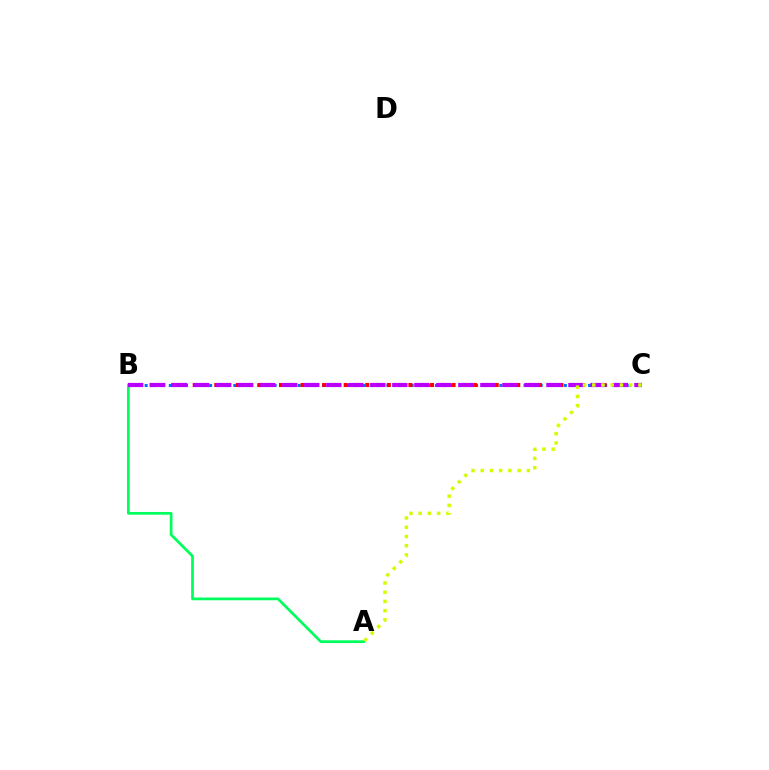{('A', 'B'): [{'color': '#00ff5c', 'line_style': 'solid', 'thickness': 1.96}], ('B', 'C'): [{'color': '#0074ff', 'line_style': 'dotted', 'thickness': 2.19}, {'color': '#ff0000', 'line_style': 'dotted', 'thickness': 2.93}, {'color': '#b900ff', 'line_style': 'dashed', 'thickness': 2.99}], ('A', 'C'): [{'color': '#d1ff00', 'line_style': 'dotted', 'thickness': 2.51}]}